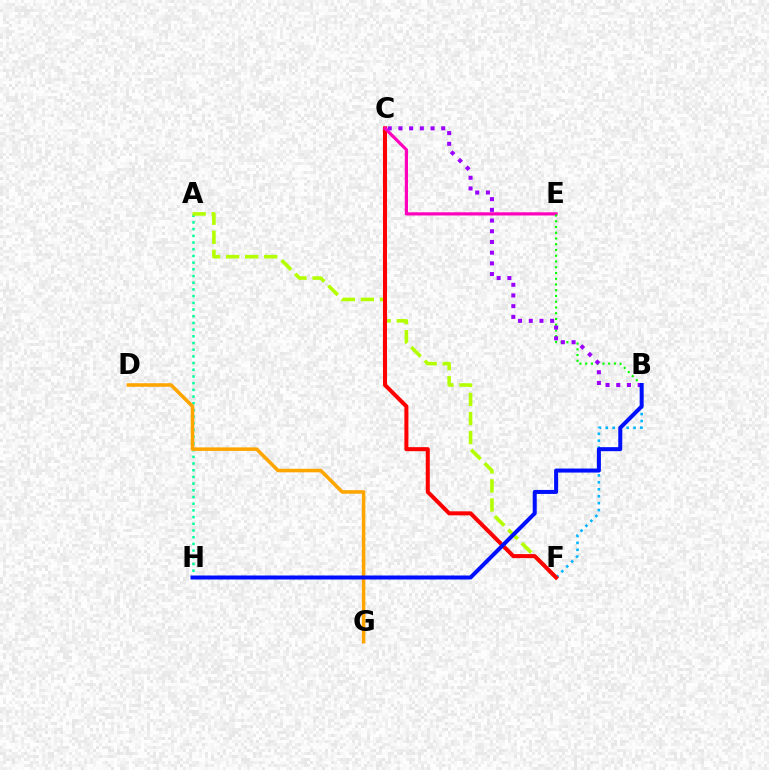{('A', 'H'): [{'color': '#00ff9d', 'line_style': 'dotted', 'thickness': 1.82}], ('B', 'F'): [{'color': '#00b5ff', 'line_style': 'dotted', 'thickness': 1.89}], ('A', 'F'): [{'color': '#b3ff00', 'line_style': 'dashed', 'thickness': 2.59}], ('C', 'F'): [{'color': '#ff0000', 'line_style': 'solid', 'thickness': 2.9}], ('D', 'G'): [{'color': '#ffa500', 'line_style': 'solid', 'thickness': 2.56}], ('C', 'E'): [{'color': '#ff00bd', 'line_style': 'solid', 'thickness': 2.3}], ('B', 'E'): [{'color': '#08ff00', 'line_style': 'dotted', 'thickness': 1.56}], ('B', 'C'): [{'color': '#9b00ff', 'line_style': 'dotted', 'thickness': 2.91}], ('B', 'H'): [{'color': '#0010ff', 'line_style': 'solid', 'thickness': 2.89}]}